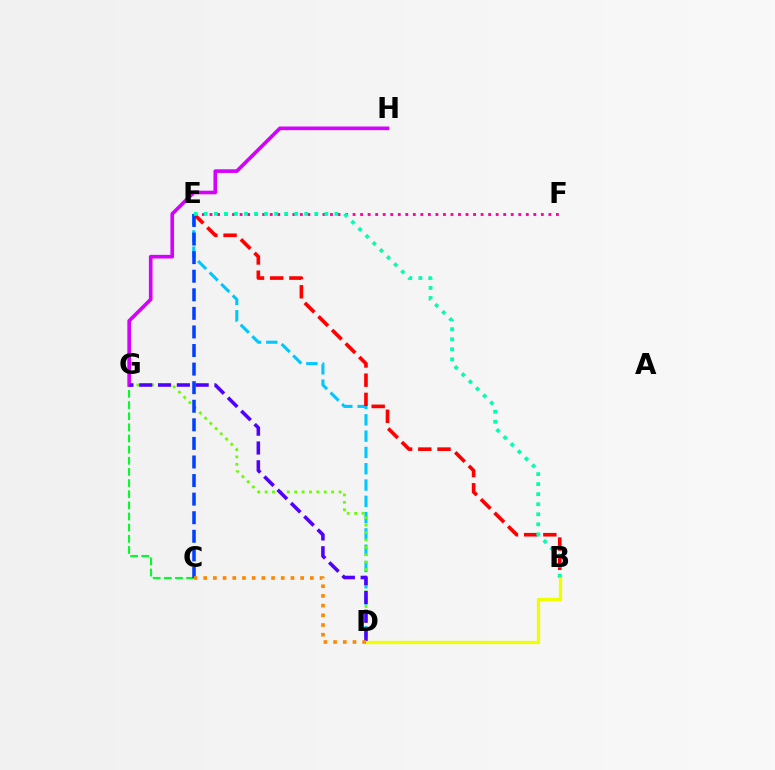{('D', 'E'): [{'color': '#00c7ff', 'line_style': 'dashed', 'thickness': 2.21}], ('D', 'G'): [{'color': '#66ff00', 'line_style': 'dotted', 'thickness': 2.01}, {'color': '#4f00ff', 'line_style': 'dashed', 'thickness': 2.55}], ('C', 'G'): [{'color': '#00ff27', 'line_style': 'dashed', 'thickness': 1.51}], ('B', 'E'): [{'color': '#ff0000', 'line_style': 'dashed', 'thickness': 2.61}, {'color': '#00ffaf', 'line_style': 'dotted', 'thickness': 2.73}], ('E', 'F'): [{'color': '#ff00a0', 'line_style': 'dotted', 'thickness': 2.05}], ('C', 'E'): [{'color': '#003fff', 'line_style': 'dashed', 'thickness': 2.52}], ('G', 'H'): [{'color': '#d600ff', 'line_style': 'solid', 'thickness': 2.63}], ('B', 'D'): [{'color': '#eeff00', 'line_style': 'solid', 'thickness': 2.39}], ('C', 'D'): [{'color': '#ff8800', 'line_style': 'dotted', 'thickness': 2.63}]}